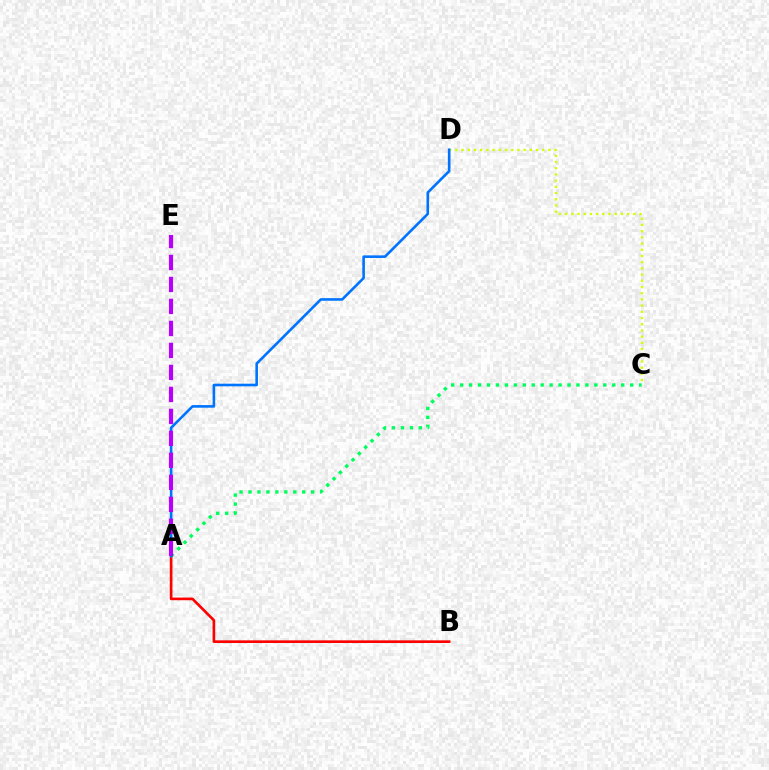{('A', 'C'): [{'color': '#00ff5c', 'line_style': 'dotted', 'thickness': 2.43}], ('A', 'B'): [{'color': '#ff0000', 'line_style': 'solid', 'thickness': 1.91}], ('C', 'D'): [{'color': '#d1ff00', 'line_style': 'dotted', 'thickness': 1.69}], ('A', 'D'): [{'color': '#0074ff', 'line_style': 'solid', 'thickness': 1.88}], ('A', 'E'): [{'color': '#b900ff', 'line_style': 'dashed', 'thickness': 2.99}]}